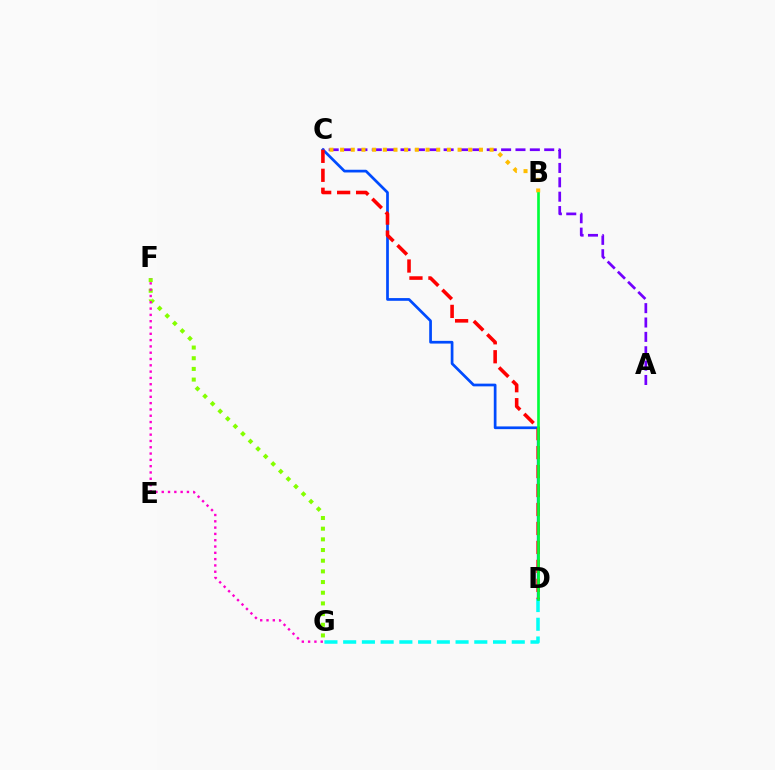{('D', 'G'): [{'color': '#00fff6', 'line_style': 'dashed', 'thickness': 2.54}], ('F', 'G'): [{'color': '#84ff00', 'line_style': 'dotted', 'thickness': 2.9}, {'color': '#ff00cf', 'line_style': 'dotted', 'thickness': 1.71}], ('A', 'C'): [{'color': '#7200ff', 'line_style': 'dashed', 'thickness': 1.95}], ('C', 'D'): [{'color': '#004bff', 'line_style': 'solid', 'thickness': 1.95}, {'color': '#ff0000', 'line_style': 'dashed', 'thickness': 2.58}], ('B', 'C'): [{'color': '#ffbd00', 'line_style': 'dotted', 'thickness': 2.9}], ('B', 'D'): [{'color': '#00ff39', 'line_style': 'solid', 'thickness': 1.91}]}